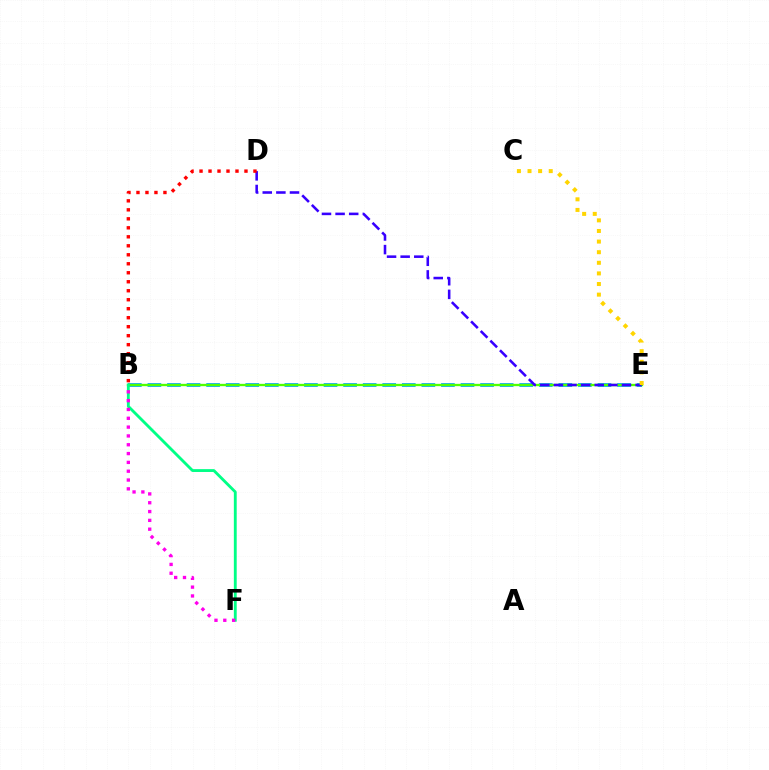{('B', 'E'): [{'color': '#009eff', 'line_style': 'dashed', 'thickness': 2.66}, {'color': '#4fff00', 'line_style': 'solid', 'thickness': 1.68}], ('B', 'F'): [{'color': '#00ff86', 'line_style': 'solid', 'thickness': 2.05}, {'color': '#ff00ed', 'line_style': 'dotted', 'thickness': 2.4}], ('D', 'E'): [{'color': '#3700ff', 'line_style': 'dashed', 'thickness': 1.85}], ('B', 'D'): [{'color': '#ff0000', 'line_style': 'dotted', 'thickness': 2.44}], ('C', 'E'): [{'color': '#ffd500', 'line_style': 'dotted', 'thickness': 2.88}]}